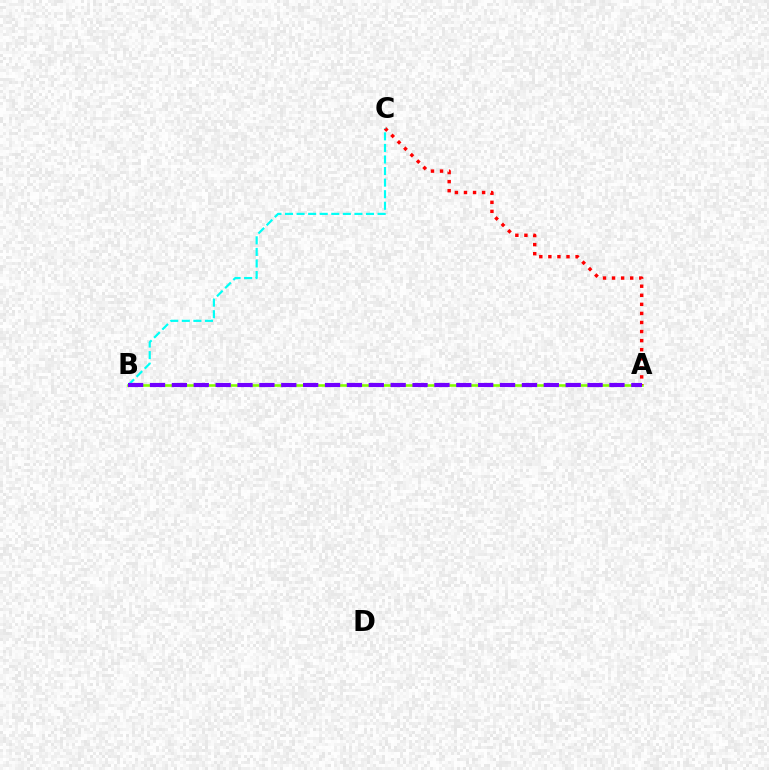{('A', 'B'): [{'color': '#84ff00', 'line_style': 'solid', 'thickness': 1.87}, {'color': '#7200ff', 'line_style': 'dashed', 'thickness': 2.97}], ('A', 'C'): [{'color': '#ff0000', 'line_style': 'dotted', 'thickness': 2.46}], ('B', 'C'): [{'color': '#00fff6', 'line_style': 'dashed', 'thickness': 1.57}]}